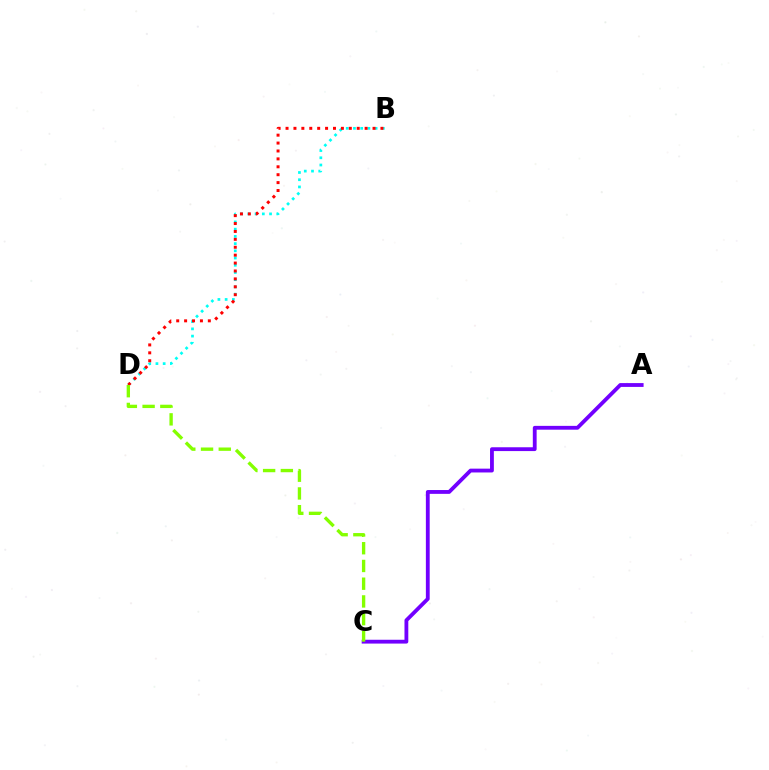{('B', 'D'): [{'color': '#00fff6', 'line_style': 'dotted', 'thickness': 1.96}, {'color': '#ff0000', 'line_style': 'dotted', 'thickness': 2.15}], ('A', 'C'): [{'color': '#7200ff', 'line_style': 'solid', 'thickness': 2.75}], ('C', 'D'): [{'color': '#84ff00', 'line_style': 'dashed', 'thickness': 2.41}]}